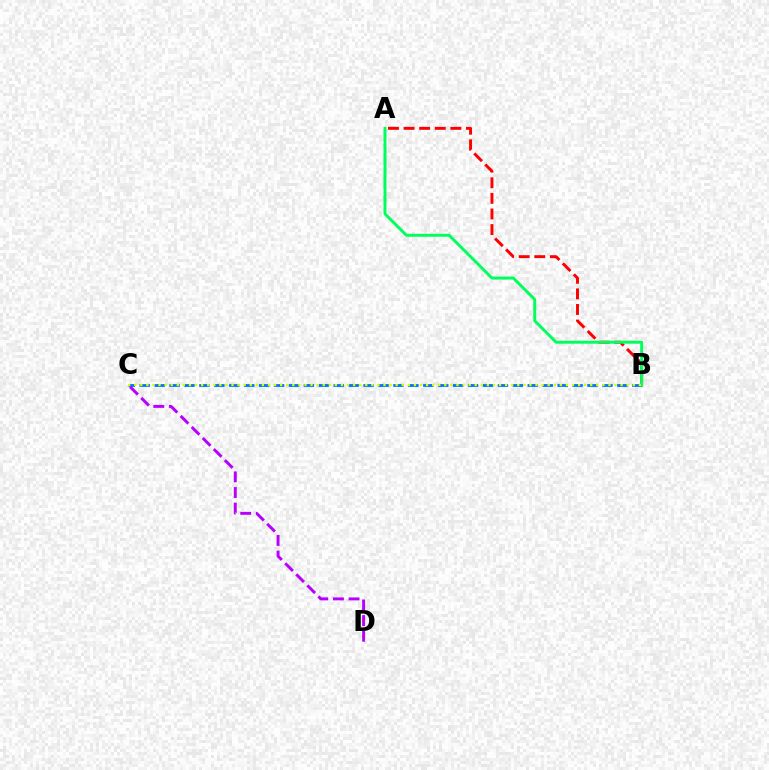{('A', 'B'): [{'color': '#ff0000', 'line_style': 'dashed', 'thickness': 2.12}, {'color': '#00ff5c', 'line_style': 'solid', 'thickness': 2.13}], ('B', 'C'): [{'color': '#0074ff', 'line_style': 'dashed', 'thickness': 2.03}, {'color': '#d1ff00', 'line_style': 'dotted', 'thickness': 1.65}], ('C', 'D'): [{'color': '#b900ff', 'line_style': 'dashed', 'thickness': 2.12}]}